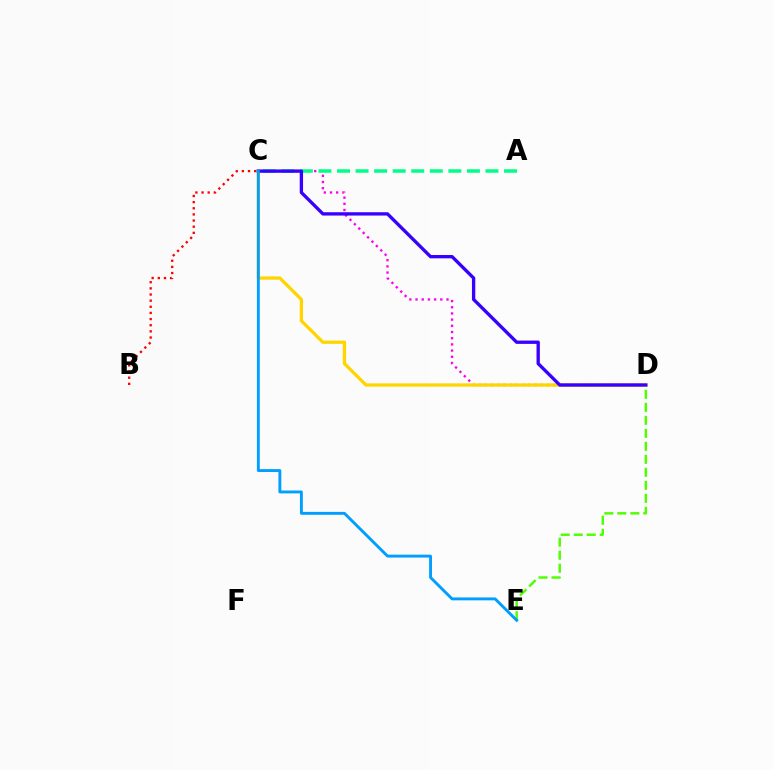{('C', 'D'): [{'color': '#ff00ed', 'line_style': 'dotted', 'thickness': 1.68}, {'color': '#ffd500', 'line_style': 'solid', 'thickness': 2.36}, {'color': '#3700ff', 'line_style': 'solid', 'thickness': 2.4}], ('B', 'C'): [{'color': '#ff0000', 'line_style': 'dotted', 'thickness': 1.67}], ('A', 'C'): [{'color': '#00ff86', 'line_style': 'dashed', 'thickness': 2.52}], ('D', 'E'): [{'color': '#4fff00', 'line_style': 'dashed', 'thickness': 1.77}], ('C', 'E'): [{'color': '#009eff', 'line_style': 'solid', 'thickness': 2.08}]}